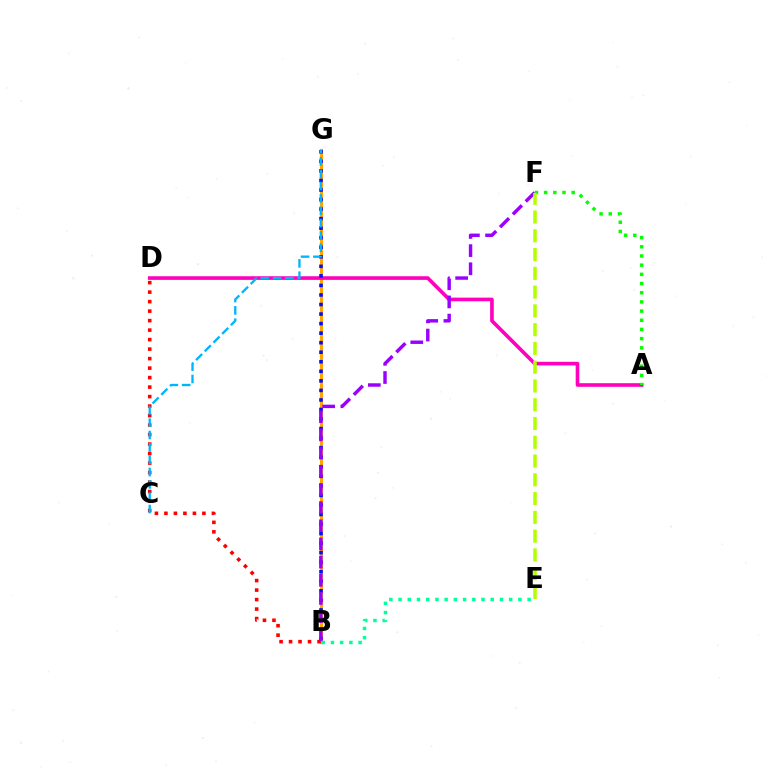{('B', 'G'): [{'color': '#ffa500', 'line_style': 'solid', 'thickness': 2.23}, {'color': '#0010ff', 'line_style': 'dotted', 'thickness': 2.59}], ('B', 'D'): [{'color': '#ff0000', 'line_style': 'dotted', 'thickness': 2.58}], ('A', 'D'): [{'color': '#ff00bd', 'line_style': 'solid', 'thickness': 2.61}], ('C', 'G'): [{'color': '#00b5ff', 'line_style': 'dashed', 'thickness': 1.68}], ('B', 'F'): [{'color': '#9b00ff', 'line_style': 'dashed', 'thickness': 2.47}], ('B', 'E'): [{'color': '#00ff9d', 'line_style': 'dotted', 'thickness': 2.5}], ('A', 'F'): [{'color': '#08ff00', 'line_style': 'dotted', 'thickness': 2.5}], ('E', 'F'): [{'color': '#b3ff00', 'line_style': 'dashed', 'thickness': 2.55}]}